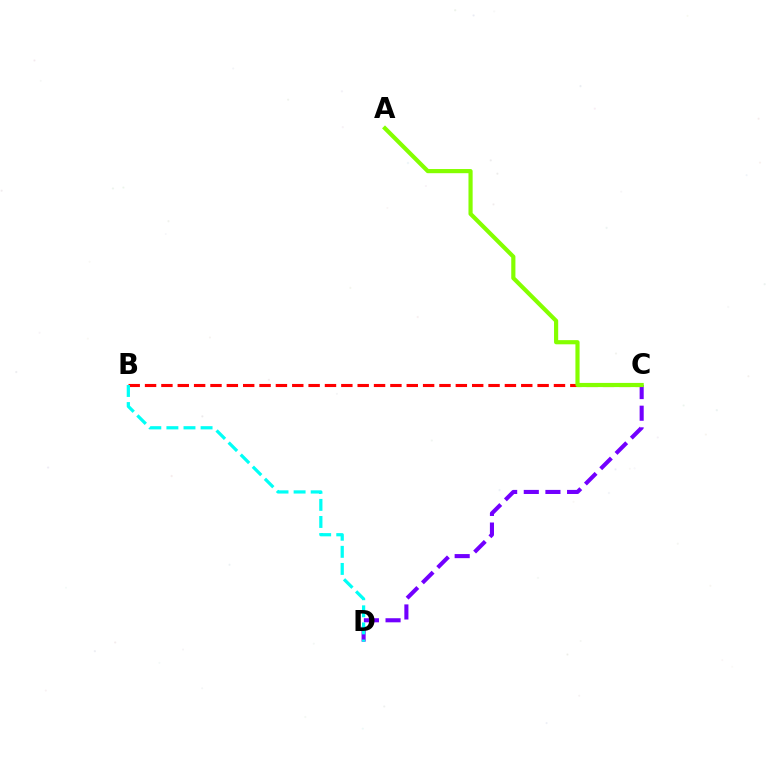{('C', 'D'): [{'color': '#7200ff', 'line_style': 'dashed', 'thickness': 2.94}], ('B', 'C'): [{'color': '#ff0000', 'line_style': 'dashed', 'thickness': 2.22}], ('B', 'D'): [{'color': '#00fff6', 'line_style': 'dashed', 'thickness': 2.32}], ('A', 'C'): [{'color': '#84ff00', 'line_style': 'solid', 'thickness': 3.0}]}